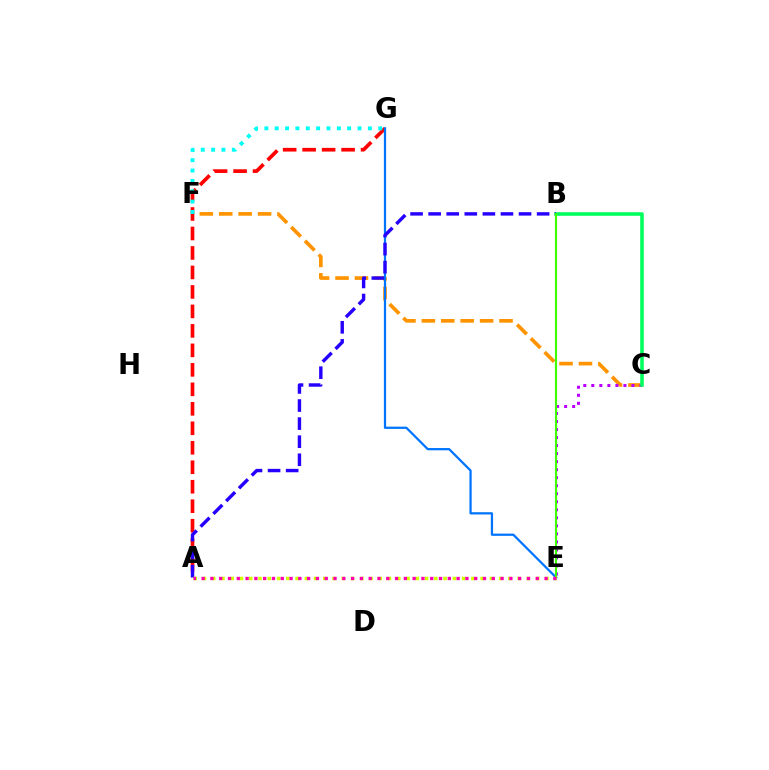{('C', 'F'): [{'color': '#ff9400', 'line_style': 'dashed', 'thickness': 2.64}], ('A', 'G'): [{'color': '#ff0000', 'line_style': 'dashed', 'thickness': 2.65}], ('E', 'G'): [{'color': '#0074ff', 'line_style': 'solid', 'thickness': 1.61}], ('C', 'E'): [{'color': '#b900ff', 'line_style': 'dotted', 'thickness': 2.18}], ('B', 'C'): [{'color': '#00ff5c', 'line_style': 'solid', 'thickness': 2.58}], ('A', 'B'): [{'color': '#2500ff', 'line_style': 'dashed', 'thickness': 2.46}], ('F', 'G'): [{'color': '#00fff6', 'line_style': 'dotted', 'thickness': 2.81}], ('B', 'E'): [{'color': '#3dff00', 'line_style': 'solid', 'thickness': 1.53}], ('A', 'E'): [{'color': '#d1ff00', 'line_style': 'dotted', 'thickness': 2.51}, {'color': '#ff00ac', 'line_style': 'dotted', 'thickness': 2.39}]}